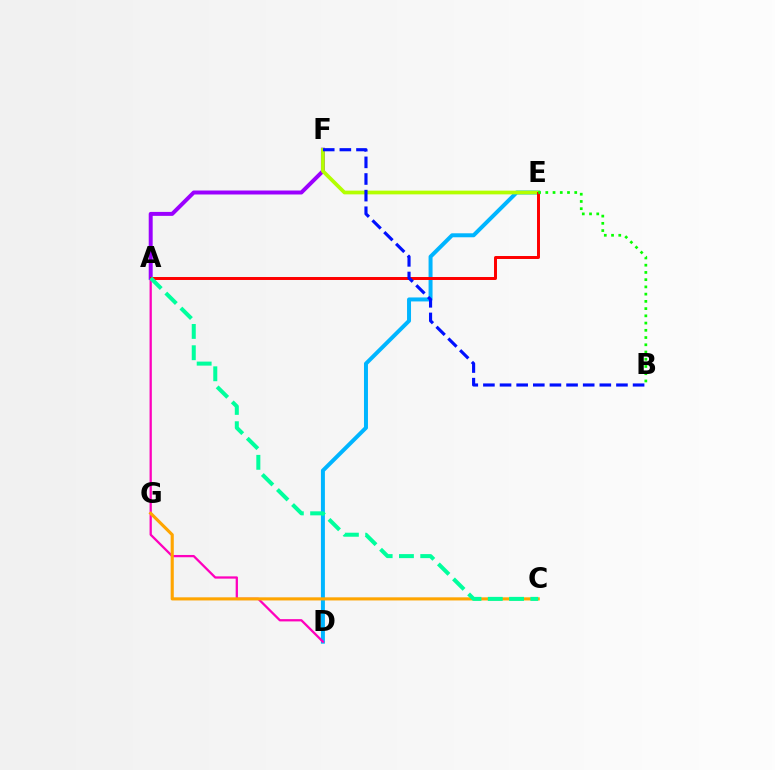{('D', 'E'): [{'color': '#00b5ff', 'line_style': 'solid', 'thickness': 2.87}], ('A', 'D'): [{'color': '#ff00bd', 'line_style': 'solid', 'thickness': 1.64}], ('C', 'G'): [{'color': '#ffa500', 'line_style': 'solid', 'thickness': 2.25}], ('A', 'F'): [{'color': '#9b00ff', 'line_style': 'solid', 'thickness': 2.86}], ('E', 'F'): [{'color': '#b3ff00', 'line_style': 'solid', 'thickness': 2.68}], ('A', 'E'): [{'color': '#ff0000', 'line_style': 'solid', 'thickness': 2.14}], ('B', 'E'): [{'color': '#08ff00', 'line_style': 'dotted', 'thickness': 1.97}], ('B', 'F'): [{'color': '#0010ff', 'line_style': 'dashed', 'thickness': 2.26}], ('A', 'C'): [{'color': '#00ff9d', 'line_style': 'dashed', 'thickness': 2.89}]}